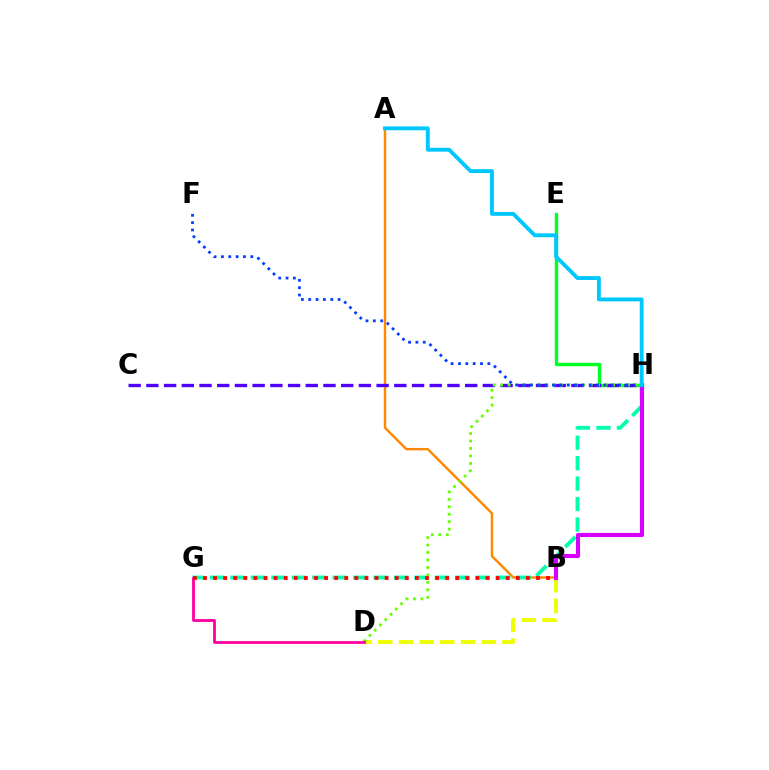{('A', 'B'): [{'color': '#ff8800', 'line_style': 'solid', 'thickness': 1.73}], ('G', 'H'): [{'color': '#00ffaf', 'line_style': 'dashed', 'thickness': 2.78}], ('E', 'H'): [{'color': '#00ff27', 'line_style': 'solid', 'thickness': 2.45}], ('B', 'D'): [{'color': '#eeff00', 'line_style': 'dashed', 'thickness': 2.81}], ('B', 'H'): [{'color': '#d600ff', 'line_style': 'solid', 'thickness': 2.98}], ('C', 'H'): [{'color': '#4f00ff', 'line_style': 'dashed', 'thickness': 2.41}], ('D', 'H'): [{'color': '#66ff00', 'line_style': 'dotted', 'thickness': 2.03}], ('D', 'G'): [{'color': '#ff00a0', 'line_style': 'solid', 'thickness': 2.02}], ('F', 'H'): [{'color': '#003fff', 'line_style': 'dotted', 'thickness': 2.0}], ('B', 'G'): [{'color': '#ff0000', 'line_style': 'dotted', 'thickness': 2.74}], ('A', 'H'): [{'color': '#00c7ff', 'line_style': 'solid', 'thickness': 2.79}]}